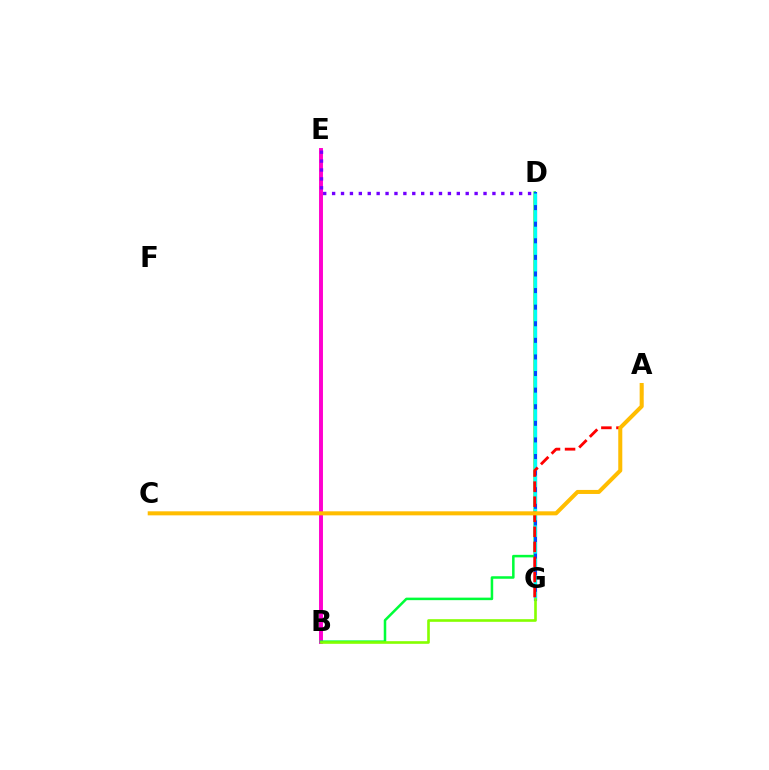{('B', 'E'): [{'color': '#ff00cf', 'line_style': 'solid', 'thickness': 2.83}], ('B', 'D'): [{'color': '#00ff39', 'line_style': 'solid', 'thickness': 1.82}], ('D', 'G'): [{'color': '#004bff', 'line_style': 'solid', 'thickness': 2.27}, {'color': '#00fff6', 'line_style': 'dashed', 'thickness': 2.25}], ('B', 'G'): [{'color': '#84ff00', 'line_style': 'solid', 'thickness': 1.9}], ('A', 'G'): [{'color': '#ff0000', 'line_style': 'dashed', 'thickness': 2.05}], ('D', 'E'): [{'color': '#7200ff', 'line_style': 'dotted', 'thickness': 2.42}], ('A', 'C'): [{'color': '#ffbd00', 'line_style': 'solid', 'thickness': 2.9}]}